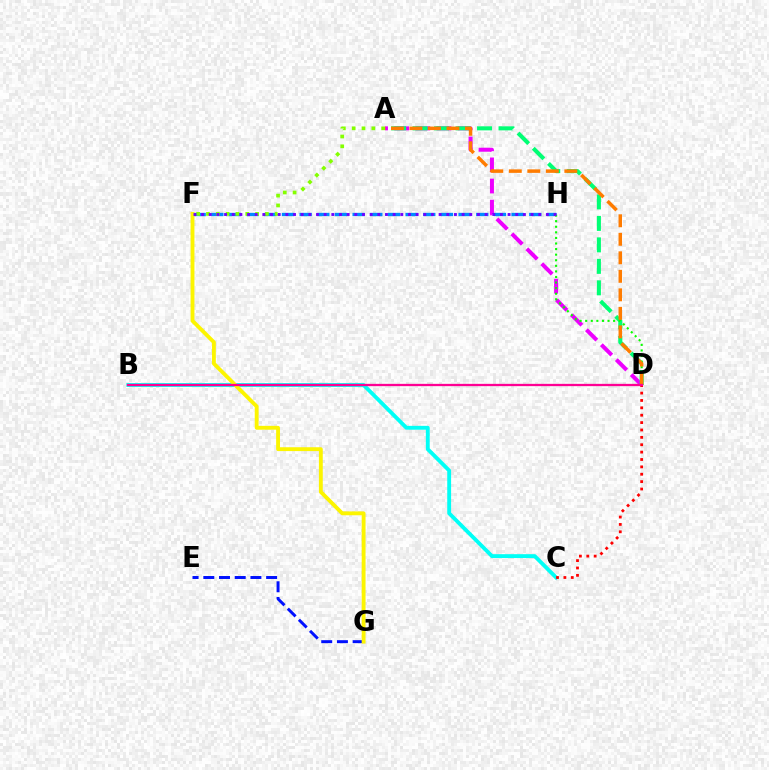{('B', 'C'): [{'color': '#00fff6', 'line_style': 'solid', 'thickness': 2.78}], ('A', 'D'): [{'color': '#ee00ff', 'line_style': 'dashed', 'thickness': 2.87}, {'color': '#00ff74', 'line_style': 'dashed', 'thickness': 2.92}, {'color': '#ff7c00', 'line_style': 'dashed', 'thickness': 2.52}], ('F', 'H'): [{'color': '#008cff', 'line_style': 'dashed', 'thickness': 2.4}, {'color': '#7200ff', 'line_style': 'dotted', 'thickness': 2.08}], ('E', 'G'): [{'color': '#0010ff', 'line_style': 'dashed', 'thickness': 2.13}], ('A', 'F'): [{'color': '#84ff00', 'line_style': 'dotted', 'thickness': 2.67}], ('F', 'G'): [{'color': '#fcf500', 'line_style': 'solid', 'thickness': 2.78}], ('D', 'H'): [{'color': '#08ff00', 'line_style': 'dotted', 'thickness': 1.52}], ('C', 'D'): [{'color': '#ff0000', 'line_style': 'dotted', 'thickness': 2.01}], ('B', 'D'): [{'color': '#ff0094', 'line_style': 'solid', 'thickness': 1.65}]}